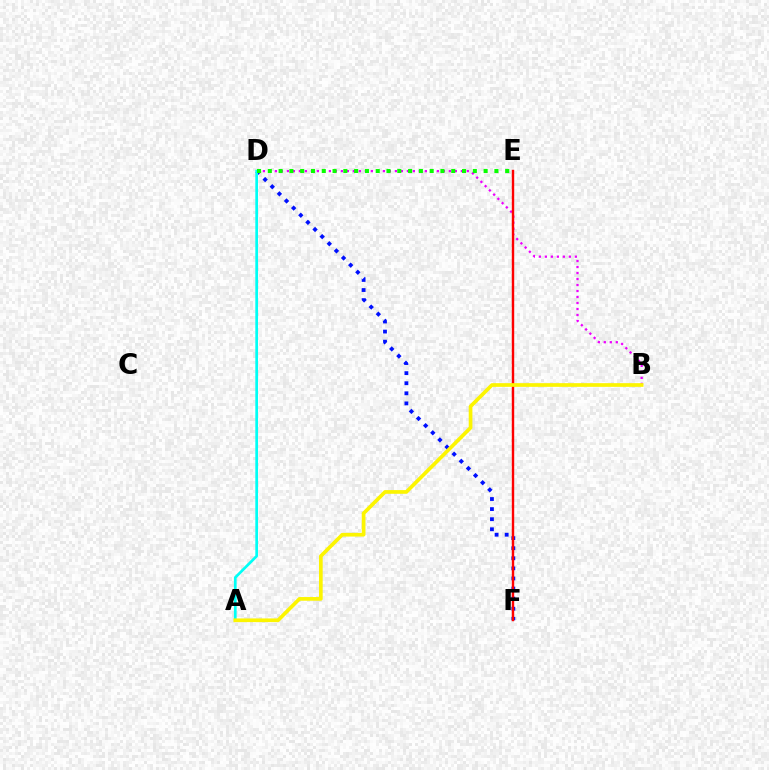{('D', 'F'): [{'color': '#0010ff', 'line_style': 'dotted', 'thickness': 2.74}], ('B', 'D'): [{'color': '#ee00ff', 'line_style': 'dotted', 'thickness': 1.63}], ('A', 'D'): [{'color': '#00fff6', 'line_style': 'solid', 'thickness': 1.95}], ('D', 'E'): [{'color': '#08ff00', 'line_style': 'dotted', 'thickness': 2.93}], ('E', 'F'): [{'color': '#ff0000', 'line_style': 'solid', 'thickness': 1.74}], ('A', 'B'): [{'color': '#fcf500', 'line_style': 'solid', 'thickness': 2.66}]}